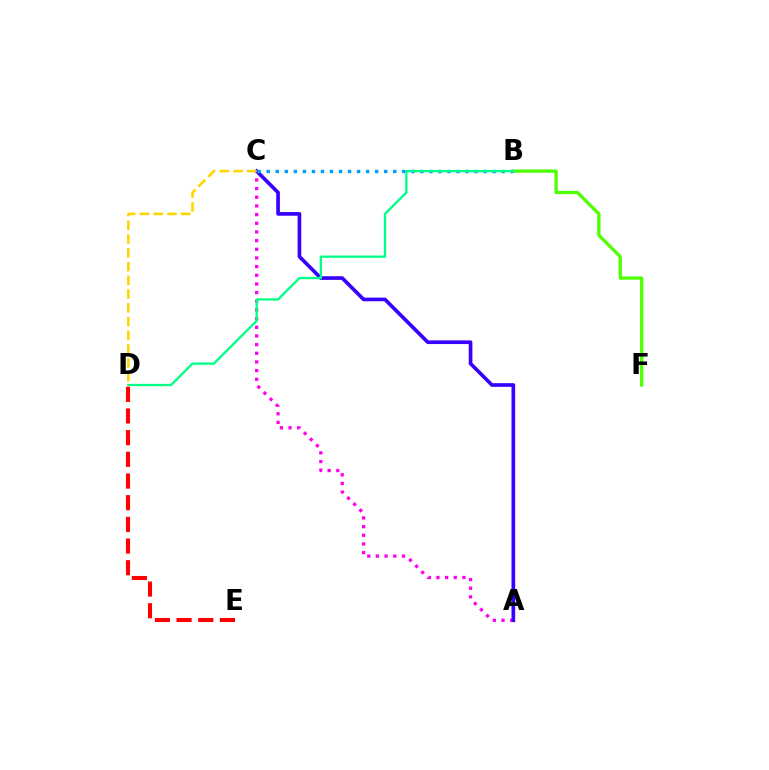{('A', 'C'): [{'color': '#ff00ed', 'line_style': 'dotted', 'thickness': 2.35}, {'color': '#3700ff', 'line_style': 'solid', 'thickness': 2.64}], ('B', 'F'): [{'color': '#4fff00', 'line_style': 'solid', 'thickness': 2.36}], ('B', 'C'): [{'color': '#009eff', 'line_style': 'dotted', 'thickness': 2.46}], ('C', 'D'): [{'color': '#ffd500', 'line_style': 'dashed', 'thickness': 1.87}], ('D', 'E'): [{'color': '#ff0000', 'line_style': 'dashed', 'thickness': 2.94}], ('B', 'D'): [{'color': '#00ff86', 'line_style': 'solid', 'thickness': 1.67}]}